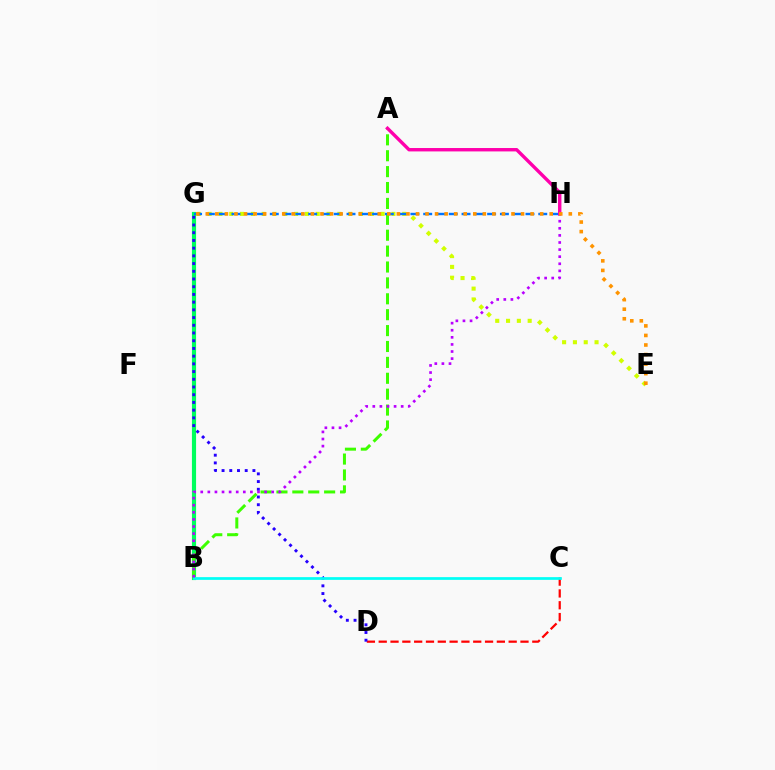{('C', 'D'): [{'color': '#ff0000', 'line_style': 'dashed', 'thickness': 1.6}], ('B', 'G'): [{'color': '#00ff5c', 'line_style': 'solid', 'thickness': 2.99}], ('E', 'G'): [{'color': '#d1ff00', 'line_style': 'dotted', 'thickness': 2.94}, {'color': '#ff9400', 'line_style': 'dotted', 'thickness': 2.6}], ('A', 'B'): [{'color': '#3dff00', 'line_style': 'dashed', 'thickness': 2.16}], ('D', 'G'): [{'color': '#2500ff', 'line_style': 'dotted', 'thickness': 2.1}], ('B', 'C'): [{'color': '#00fff6', 'line_style': 'solid', 'thickness': 1.95}], ('B', 'H'): [{'color': '#b900ff', 'line_style': 'dotted', 'thickness': 1.93}], ('G', 'H'): [{'color': '#0074ff', 'line_style': 'dashed', 'thickness': 1.74}], ('A', 'H'): [{'color': '#ff00ac', 'line_style': 'solid', 'thickness': 2.44}]}